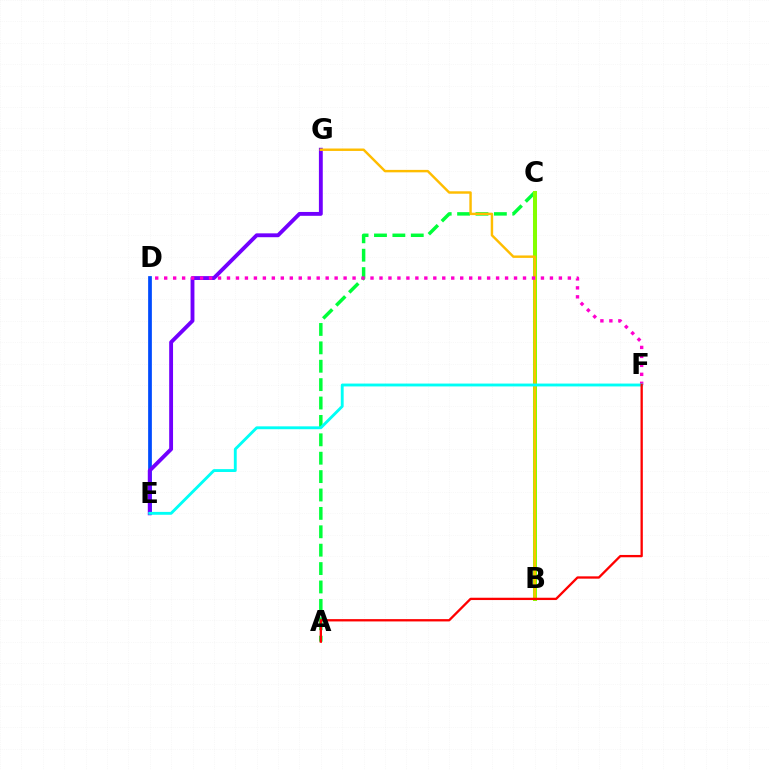{('A', 'C'): [{'color': '#00ff39', 'line_style': 'dashed', 'thickness': 2.5}], ('D', 'E'): [{'color': '#004bff', 'line_style': 'solid', 'thickness': 2.69}], ('E', 'G'): [{'color': '#7200ff', 'line_style': 'solid', 'thickness': 2.78}], ('B', 'C'): [{'color': '#84ff00', 'line_style': 'solid', 'thickness': 2.9}], ('B', 'G'): [{'color': '#ffbd00', 'line_style': 'solid', 'thickness': 1.76}], ('D', 'F'): [{'color': '#ff00cf', 'line_style': 'dotted', 'thickness': 2.44}], ('E', 'F'): [{'color': '#00fff6', 'line_style': 'solid', 'thickness': 2.06}], ('A', 'F'): [{'color': '#ff0000', 'line_style': 'solid', 'thickness': 1.66}]}